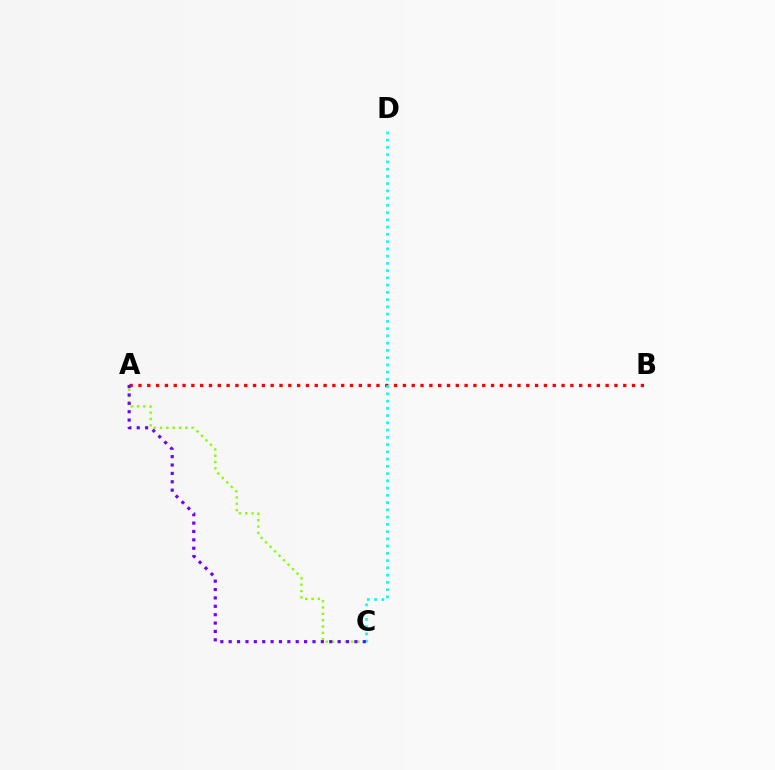{('A', 'C'): [{'color': '#84ff00', 'line_style': 'dotted', 'thickness': 1.72}, {'color': '#7200ff', 'line_style': 'dotted', 'thickness': 2.28}], ('A', 'B'): [{'color': '#ff0000', 'line_style': 'dotted', 'thickness': 2.39}], ('C', 'D'): [{'color': '#00fff6', 'line_style': 'dotted', 'thickness': 1.97}]}